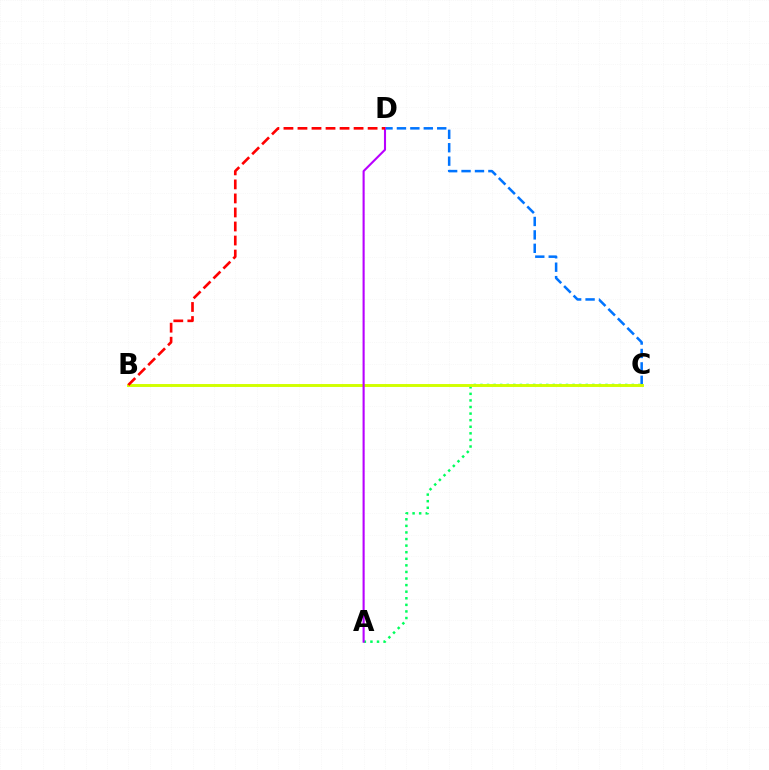{('C', 'D'): [{'color': '#0074ff', 'line_style': 'dashed', 'thickness': 1.82}], ('A', 'C'): [{'color': '#00ff5c', 'line_style': 'dotted', 'thickness': 1.79}], ('B', 'C'): [{'color': '#d1ff00', 'line_style': 'solid', 'thickness': 2.11}], ('A', 'D'): [{'color': '#b900ff', 'line_style': 'solid', 'thickness': 1.52}], ('B', 'D'): [{'color': '#ff0000', 'line_style': 'dashed', 'thickness': 1.91}]}